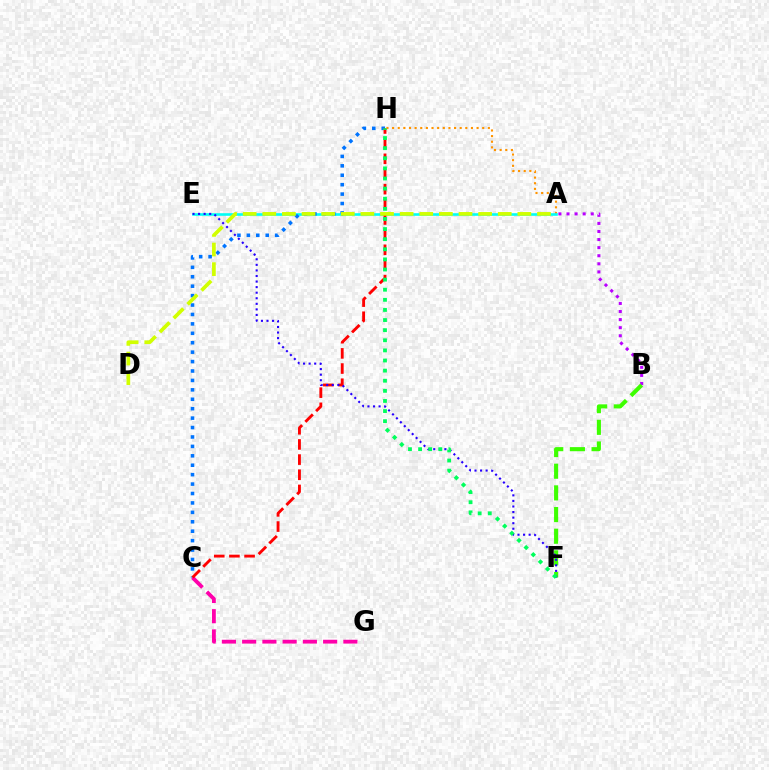{('A', 'B'): [{'color': '#b900ff', 'line_style': 'dotted', 'thickness': 2.2}], ('A', 'H'): [{'color': '#ff9400', 'line_style': 'dotted', 'thickness': 1.53}], ('C', 'G'): [{'color': '#ff00ac', 'line_style': 'dashed', 'thickness': 2.75}], ('A', 'E'): [{'color': '#00fff6', 'line_style': 'solid', 'thickness': 1.87}], ('B', 'F'): [{'color': '#3dff00', 'line_style': 'dashed', 'thickness': 2.94}], ('C', 'H'): [{'color': '#0074ff', 'line_style': 'dotted', 'thickness': 2.56}, {'color': '#ff0000', 'line_style': 'dashed', 'thickness': 2.06}], ('E', 'F'): [{'color': '#2500ff', 'line_style': 'dotted', 'thickness': 1.51}], ('F', 'H'): [{'color': '#00ff5c', 'line_style': 'dotted', 'thickness': 2.75}], ('A', 'D'): [{'color': '#d1ff00', 'line_style': 'dashed', 'thickness': 2.67}]}